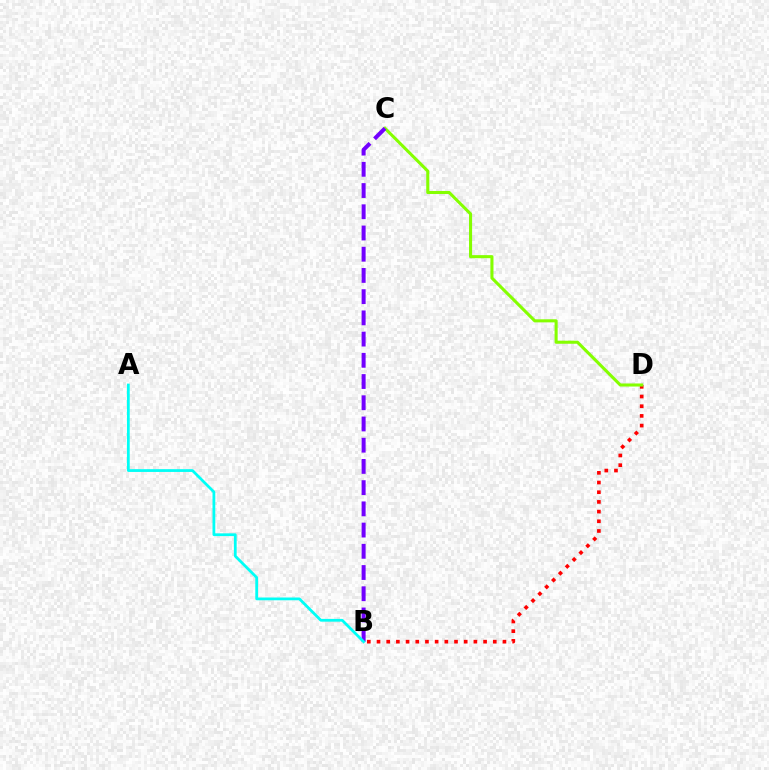{('B', 'D'): [{'color': '#ff0000', 'line_style': 'dotted', 'thickness': 2.63}], ('C', 'D'): [{'color': '#84ff00', 'line_style': 'solid', 'thickness': 2.21}], ('B', 'C'): [{'color': '#7200ff', 'line_style': 'dashed', 'thickness': 2.88}], ('A', 'B'): [{'color': '#00fff6', 'line_style': 'solid', 'thickness': 1.99}]}